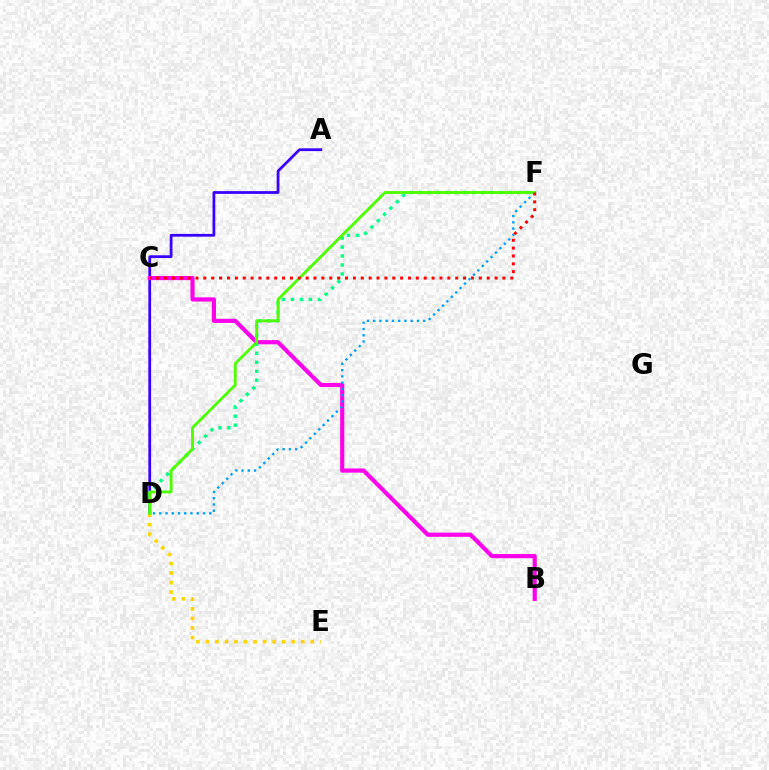{('A', 'D'): [{'color': '#3700ff', 'line_style': 'solid', 'thickness': 1.99}], ('B', 'C'): [{'color': '#ff00ed', 'line_style': 'solid', 'thickness': 2.99}], ('D', 'E'): [{'color': '#ffd500', 'line_style': 'dotted', 'thickness': 2.59}], ('D', 'F'): [{'color': '#009eff', 'line_style': 'dotted', 'thickness': 1.7}, {'color': '#00ff86', 'line_style': 'dotted', 'thickness': 2.44}, {'color': '#4fff00', 'line_style': 'solid', 'thickness': 2.06}], ('C', 'F'): [{'color': '#ff0000', 'line_style': 'dotted', 'thickness': 2.14}]}